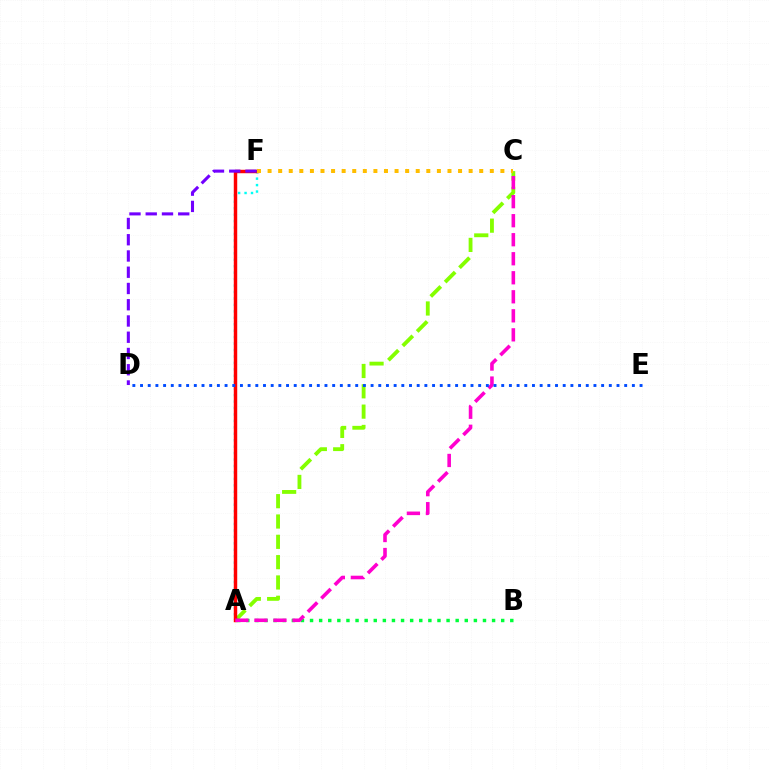{('A', 'F'): [{'color': '#00fff6', 'line_style': 'dotted', 'thickness': 1.75}, {'color': '#ff0000', 'line_style': 'solid', 'thickness': 2.48}], ('A', 'C'): [{'color': '#84ff00', 'line_style': 'dashed', 'thickness': 2.76}, {'color': '#ff00cf', 'line_style': 'dashed', 'thickness': 2.58}], ('A', 'B'): [{'color': '#00ff39', 'line_style': 'dotted', 'thickness': 2.47}], ('C', 'F'): [{'color': '#ffbd00', 'line_style': 'dotted', 'thickness': 2.88}], ('D', 'F'): [{'color': '#7200ff', 'line_style': 'dashed', 'thickness': 2.21}], ('D', 'E'): [{'color': '#004bff', 'line_style': 'dotted', 'thickness': 2.09}]}